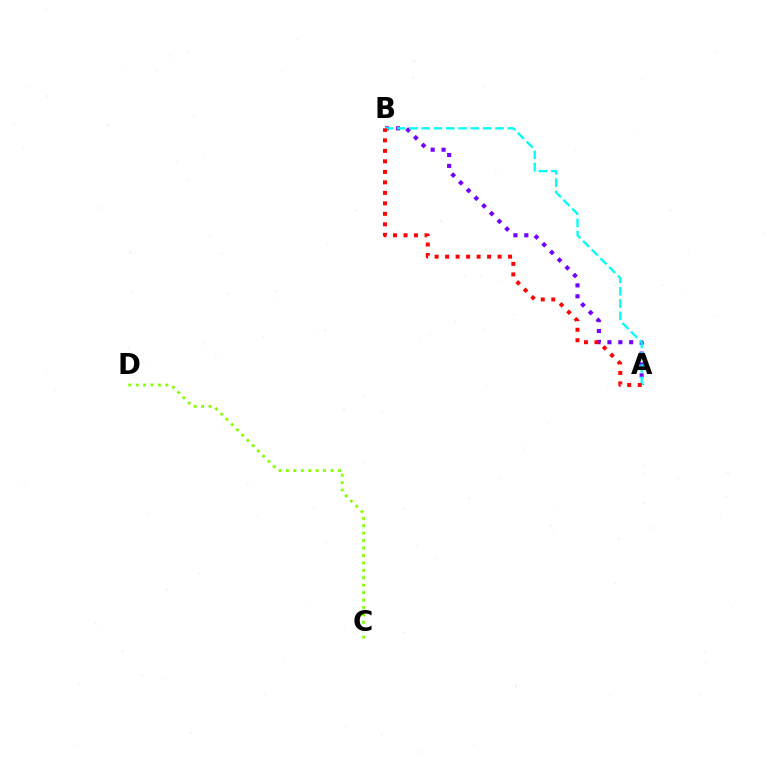{('A', 'B'): [{'color': '#7200ff', 'line_style': 'dotted', 'thickness': 2.96}, {'color': '#00fff6', 'line_style': 'dashed', 'thickness': 1.67}, {'color': '#ff0000', 'line_style': 'dotted', 'thickness': 2.85}], ('C', 'D'): [{'color': '#84ff00', 'line_style': 'dotted', 'thickness': 2.02}]}